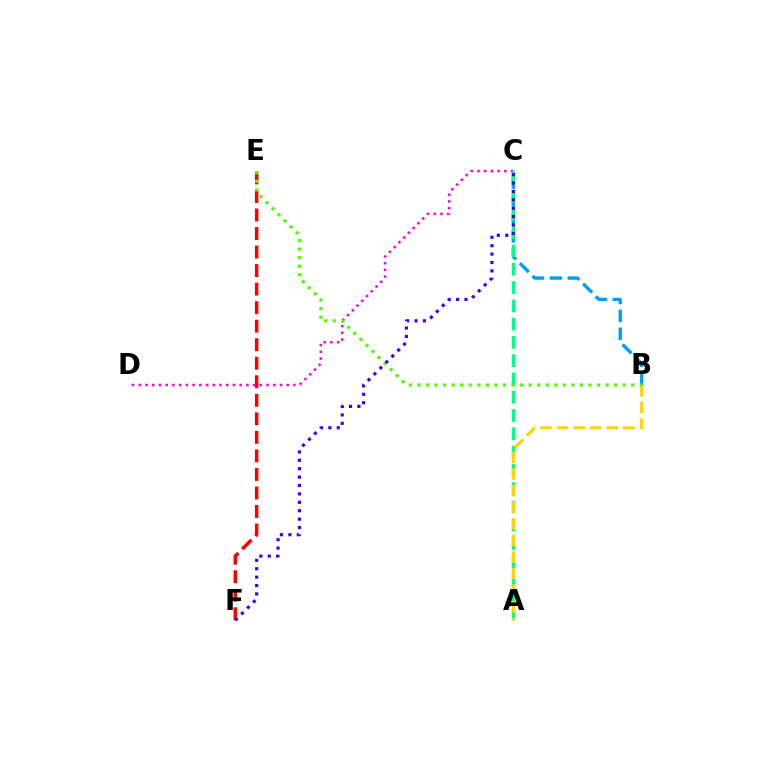{('C', 'D'): [{'color': '#ff00ed', 'line_style': 'dotted', 'thickness': 1.83}], ('E', 'F'): [{'color': '#ff0000', 'line_style': 'dashed', 'thickness': 2.52}], ('B', 'C'): [{'color': '#009eff', 'line_style': 'dashed', 'thickness': 2.44}], ('A', 'C'): [{'color': '#00ff86', 'line_style': 'dashed', 'thickness': 2.48}], ('A', 'B'): [{'color': '#ffd500', 'line_style': 'dashed', 'thickness': 2.25}], ('B', 'E'): [{'color': '#4fff00', 'line_style': 'dotted', 'thickness': 2.32}], ('C', 'F'): [{'color': '#3700ff', 'line_style': 'dotted', 'thickness': 2.28}]}